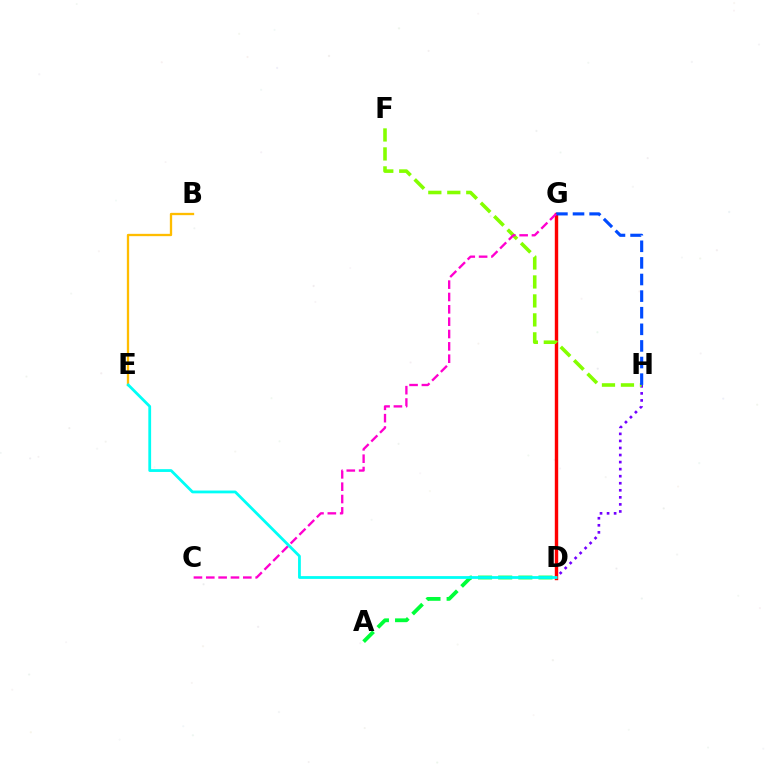{('D', 'H'): [{'color': '#7200ff', 'line_style': 'dotted', 'thickness': 1.92}], ('B', 'E'): [{'color': '#ffbd00', 'line_style': 'solid', 'thickness': 1.67}], ('D', 'G'): [{'color': '#ff0000', 'line_style': 'solid', 'thickness': 2.45}], ('A', 'D'): [{'color': '#00ff39', 'line_style': 'dashed', 'thickness': 2.74}], ('F', 'H'): [{'color': '#84ff00', 'line_style': 'dashed', 'thickness': 2.58}], ('G', 'H'): [{'color': '#004bff', 'line_style': 'dashed', 'thickness': 2.26}], ('C', 'G'): [{'color': '#ff00cf', 'line_style': 'dashed', 'thickness': 1.68}], ('D', 'E'): [{'color': '#00fff6', 'line_style': 'solid', 'thickness': 2.01}]}